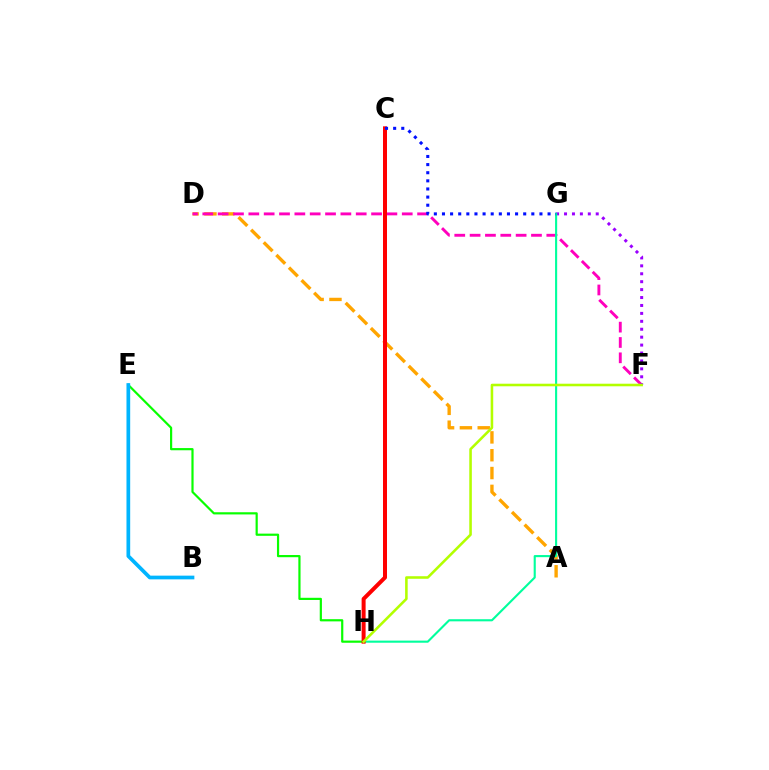{('E', 'H'): [{'color': '#08ff00', 'line_style': 'solid', 'thickness': 1.58}], ('A', 'D'): [{'color': '#ffa500', 'line_style': 'dashed', 'thickness': 2.42}], ('D', 'F'): [{'color': '#ff00bd', 'line_style': 'dashed', 'thickness': 2.08}], ('F', 'G'): [{'color': '#9b00ff', 'line_style': 'dotted', 'thickness': 2.15}], ('G', 'H'): [{'color': '#00ff9d', 'line_style': 'solid', 'thickness': 1.52}], ('C', 'H'): [{'color': '#ff0000', 'line_style': 'solid', 'thickness': 2.87}], ('B', 'E'): [{'color': '#00b5ff', 'line_style': 'solid', 'thickness': 2.67}], ('F', 'H'): [{'color': '#b3ff00', 'line_style': 'solid', 'thickness': 1.85}], ('C', 'G'): [{'color': '#0010ff', 'line_style': 'dotted', 'thickness': 2.21}]}